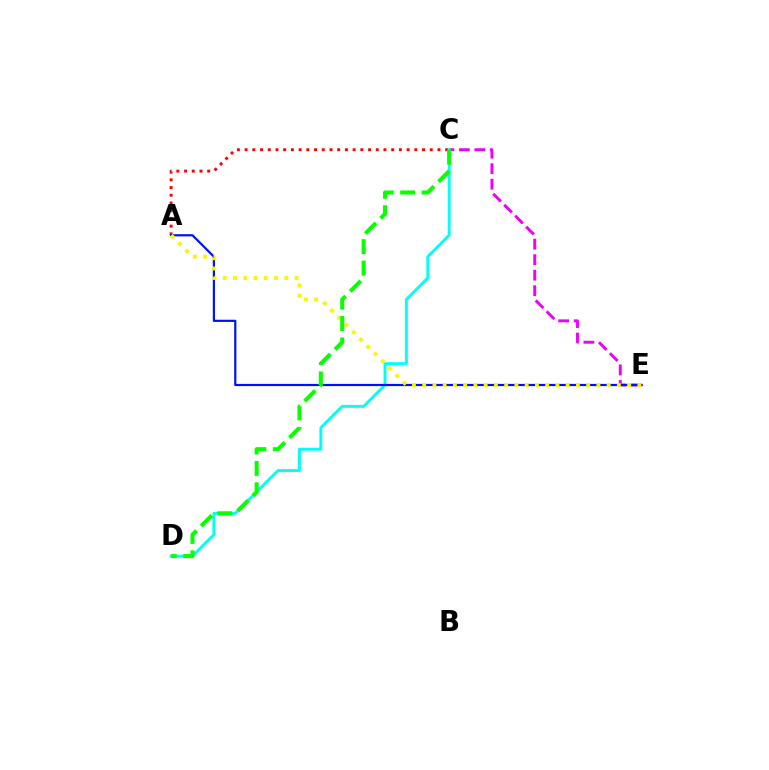{('C', 'E'): [{'color': '#ee00ff', 'line_style': 'dashed', 'thickness': 2.11}], ('A', 'C'): [{'color': '#ff0000', 'line_style': 'dotted', 'thickness': 2.1}], ('C', 'D'): [{'color': '#00fff6', 'line_style': 'solid', 'thickness': 2.09}, {'color': '#08ff00', 'line_style': 'dashed', 'thickness': 2.91}], ('A', 'E'): [{'color': '#0010ff', 'line_style': 'solid', 'thickness': 1.58}, {'color': '#fcf500', 'line_style': 'dotted', 'thickness': 2.78}]}